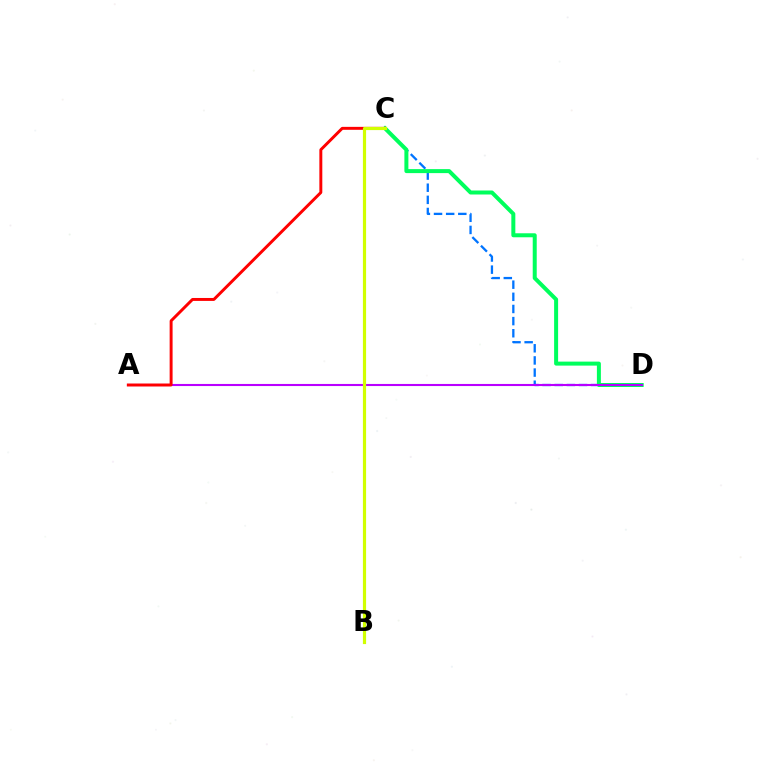{('C', 'D'): [{'color': '#0074ff', 'line_style': 'dashed', 'thickness': 1.65}, {'color': '#00ff5c', 'line_style': 'solid', 'thickness': 2.88}], ('A', 'D'): [{'color': '#b900ff', 'line_style': 'solid', 'thickness': 1.51}], ('A', 'C'): [{'color': '#ff0000', 'line_style': 'solid', 'thickness': 2.12}], ('B', 'C'): [{'color': '#d1ff00', 'line_style': 'solid', 'thickness': 2.29}]}